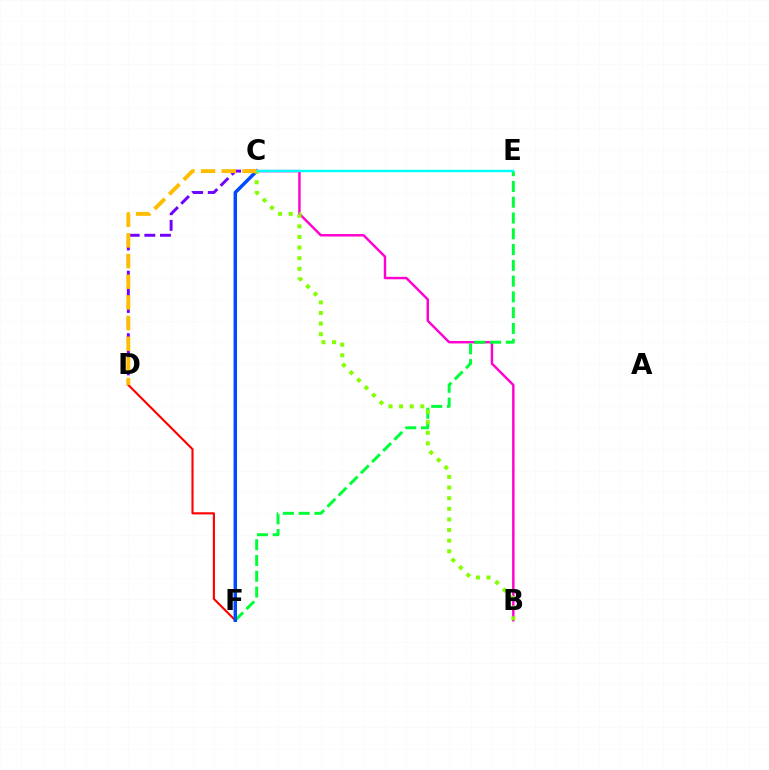{('B', 'C'): [{'color': '#ff00cf', 'line_style': 'solid', 'thickness': 1.75}, {'color': '#84ff00', 'line_style': 'dotted', 'thickness': 2.88}], ('C', 'D'): [{'color': '#7200ff', 'line_style': 'dashed', 'thickness': 2.12}, {'color': '#ffbd00', 'line_style': 'dashed', 'thickness': 2.81}], ('E', 'F'): [{'color': '#00ff39', 'line_style': 'dashed', 'thickness': 2.14}], ('D', 'F'): [{'color': '#ff0000', 'line_style': 'solid', 'thickness': 1.53}], ('C', 'F'): [{'color': '#004bff', 'line_style': 'solid', 'thickness': 2.49}], ('C', 'E'): [{'color': '#00fff6', 'line_style': 'solid', 'thickness': 1.75}]}